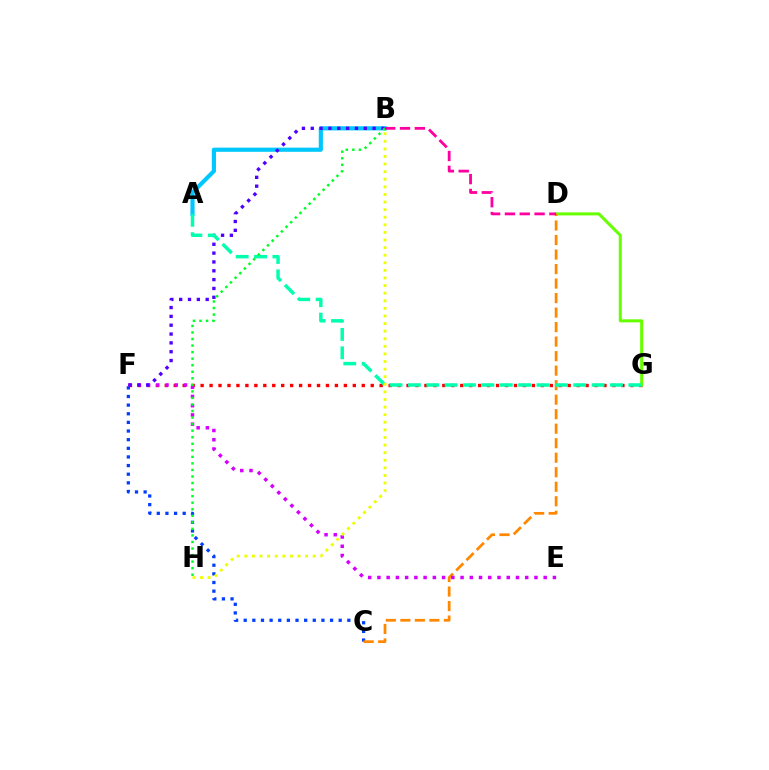{('F', 'G'): [{'color': '#ff0000', 'line_style': 'dotted', 'thickness': 2.43}], ('D', 'G'): [{'color': '#66ff00', 'line_style': 'solid', 'thickness': 2.18}], ('C', 'F'): [{'color': '#003fff', 'line_style': 'dotted', 'thickness': 2.35}], ('A', 'B'): [{'color': '#00c7ff', 'line_style': 'solid', 'thickness': 2.99}], ('C', 'D'): [{'color': '#ff8800', 'line_style': 'dashed', 'thickness': 1.97}], ('E', 'F'): [{'color': '#d600ff', 'line_style': 'dotted', 'thickness': 2.51}], ('B', 'F'): [{'color': '#4f00ff', 'line_style': 'dotted', 'thickness': 2.4}], ('A', 'G'): [{'color': '#00ffaf', 'line_style': 'dashed', 'thickness': 2.5}], ('B', 'H'): [{'color': '#00ff27', 'line_style': 'dotted', 'thickness': 1.78}, {'color': '#eeff00', 'line_style': 'dotted', 'thickness': 2.06}], ('B', 'D'): [{'color': '#ff00a0', 'line_style': 'dashed', 'thickness': 2.01}]}